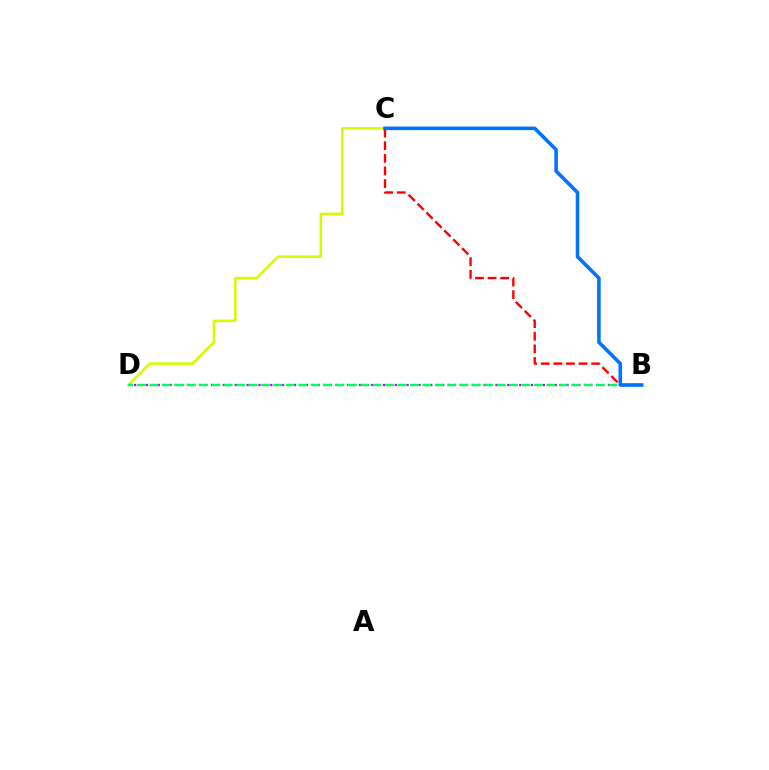{('B', 'D'): [{'color': '#b900ff', 'line_style': 'dotted', 'thickness': 1.61}, {'color': '#00ff5c', 'line_style': 'dashed', 'thickness': 1.69}], ('C', 'D'): [{'color': '#d1ff00', 'line_style': 'solid', 'thickness': 1.84}], ('B', 'C'): [{'color': '#ff0000', 'line_style': 'dashed', 'thickness': 1.71}, {'color': '#0074ff', 'line_style': 'solid', 'thickness': 2.57}]}